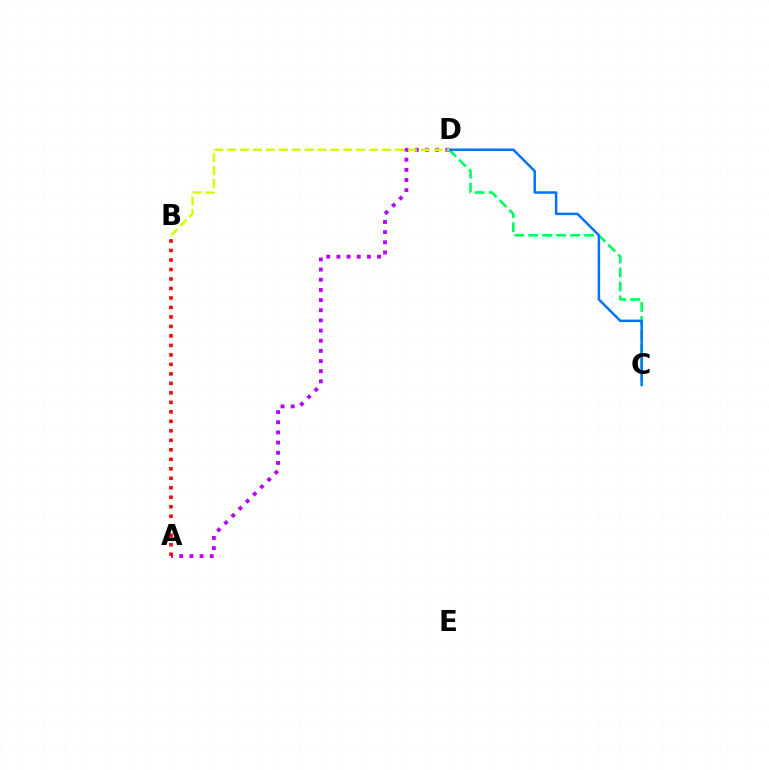{('C', 'D'): [{'color': '#00ff5c', 'line_style': 'dashed', 'thickness': 1.9}, {'color': '#0074ff', 'line_style': 'solid', 'thickness': 1.79}], ('A', 'D'): [{'color': '#b900ff', 'line_style': 'dotted', 'thickness': 2.76}], ('A', 'B'): [{'color': '#ff0000', 'line_style': 'dotted', 'thickness': 2.58}], ('B', 'D'): [{'color': '#d1ff00', 'line_style': 'dashed', 'thickness': 1.75}]}